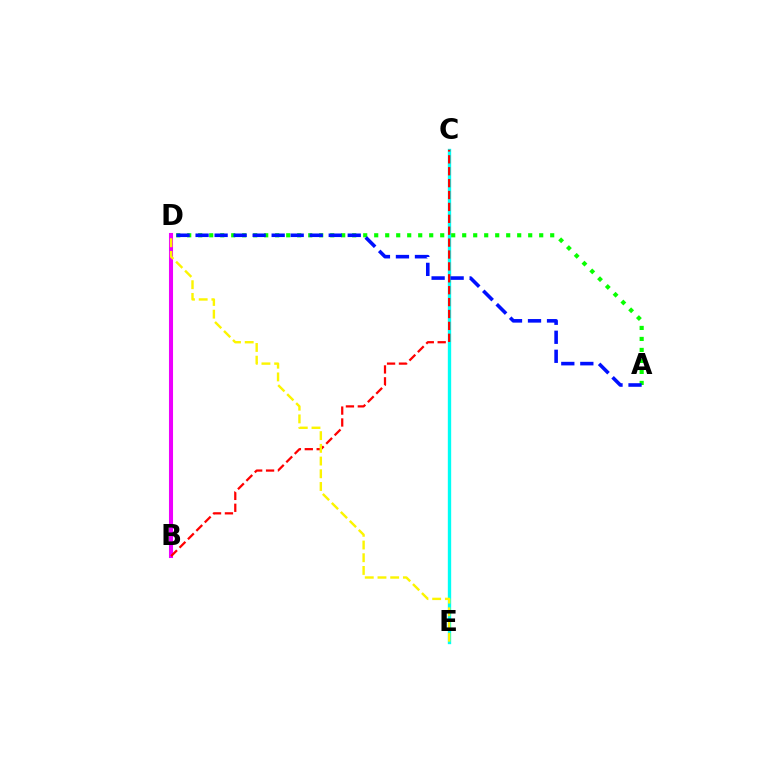{('B', 'D'): [{'color': '#ee00ff', 'line_style': 'solid', 'thickness': 2.92}], ('C', 'E'): [{'color': '#00fff6', 'line_style': 'solid', 'thickness': 2.41}], ('B', 'C'): [{'color': '#ff0000', 'line_style': 'dashed', 'thickness': 1.62}], ('A', 'D'): [{'color': '#08ff00', 'line_style': 'dotted', 'thickness': 2.99}, {'color': '#0010ff', 'line_style': 'dashed', 'thickness': 2.58}], ('D', 'E'): [{'color': '#fcf500', 'line_style': 'dashed', 'thickness': 1.73}]}